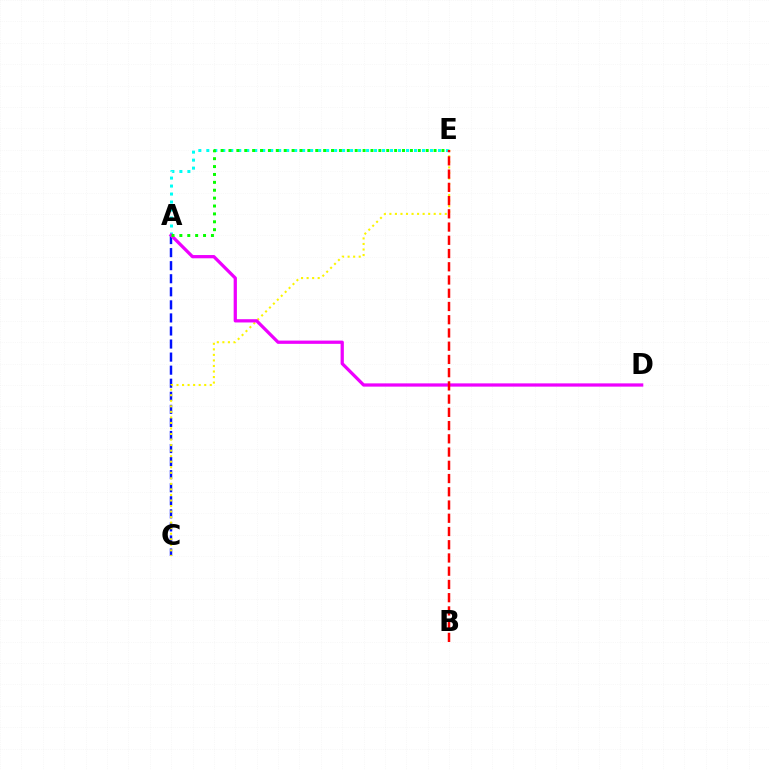{('A', 'C'): [{'color': '#0010ff', 'line_style': 'dashed', 'thickness': 1.77}], ('A', 'E'): [{'color': '#00fff6', 'line_style': 'dotted', 'thickness': 2.17}, {'color': '#08ff00', 'line_style': 'dotted', 'thickness': 2.14}], ('C', 'E'): [{'color': '#fcf500', 'line_style': 'dotted', 'thickness': 1.51}], ('A', 'D'): [{'color': '#ee00ff', 'line_style': 'solid', 'thickness': 2.34}], ('B', 'E'): [{'color': '#ff0000', 'line_style': 'dashed', 'thickness': 1.8}]}